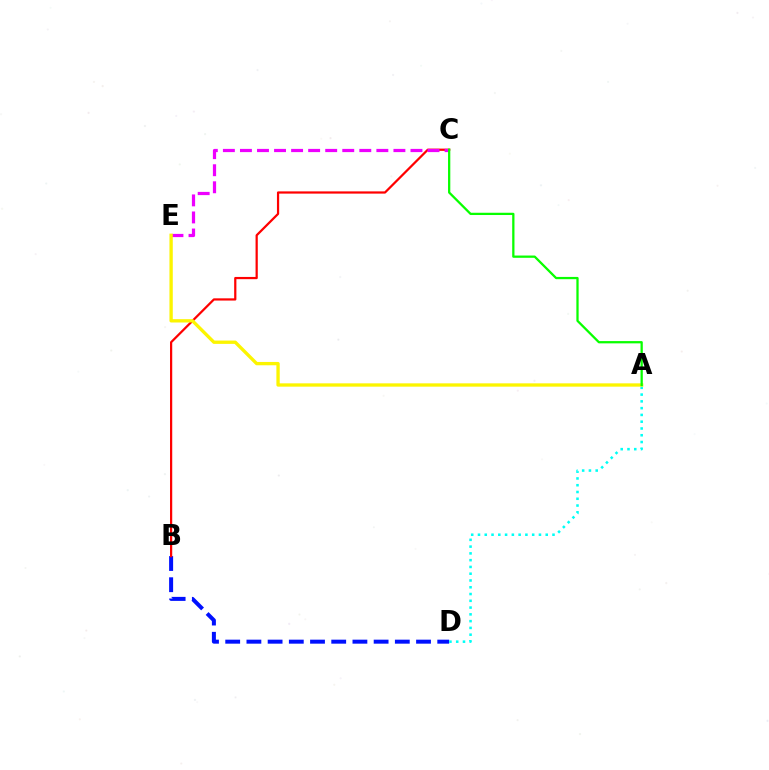{('B', 'D'): [{'color': '#0010ff', 'line_style': 'dashed', 'thickness': 2.88}], ('A', 'D'): [{'color': '#00fff6', 'line_style': 'dotted', 'thickness': 1.84}], ('B', 'C'): [{'color': '#ff0000', 'line_style': 'solid', 'thickness': 1.6}], ('C', 'E'): [{'color': '#ee00ff', 'line_style': 'dashed', 'thickness': 2.32}], ('A', 'E'): [{'color': '#fcf500', 'line_style': 'solid', 'thickness': 2.39}], ('A', 'C'): [{'color': '#08ff00', 'line_style': 'solid', 'thickness': 1.64}]}